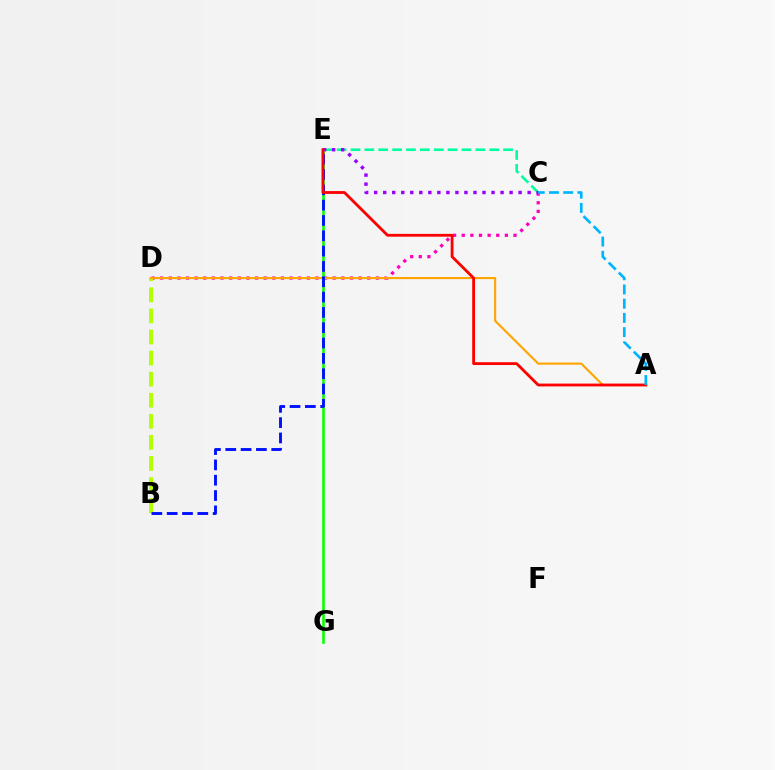{('C', 'D'): [{'color': '#ff00bd', 'line_style': 'dotted', 'thickness': 2.34}], ('C', 'E'): [{'color': '#00ff9d', 'line_style': 'dashed', 'thickness': 1.88}, {'color': '#9b00ff', 'line_style': 'dotted', 'thickness': 2.45}], ('B', 'D'): [{'color': '#b3ff00', 'line_style': 'dashed', 'thickness': 2.86}], ('A', 'D'): [{'color': '#ffa500', 'line_style': 'solid', 'thickness': 1.53}], ('E', 'G'): [{'color': '#08ff00', 'line_style': 'solid', 'thickness': 1.87}], ('B', 'E'): [{'color': '#0010ff', 'line_style': 'dashed', 'thickness': 2.08}], ('A', 'E'): [{'color': '#ff0000', 'line_style': 'solid', 'thickness': 2.03}], ('A', 'C'): [{'color': '#00b5ff', 'line_style': 'dashed', 'thickness': 1.93}]}